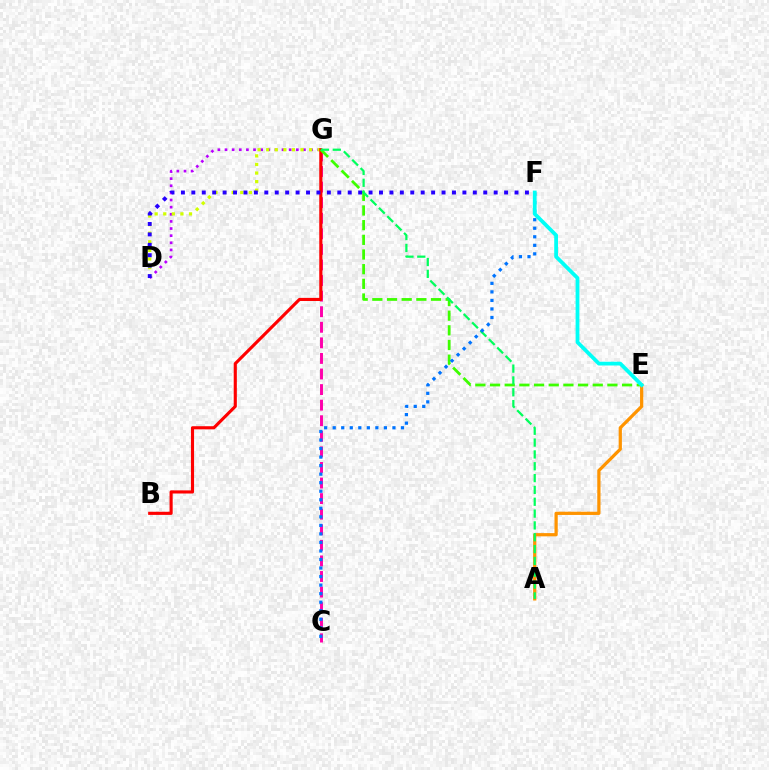{('C', 'G'): [{'color': '#ff00ac', 'line_style': 'dashed', 'thickness': 2.12}], ('D', 'G'): [{'color': '#b900ff', 'line_style': 'dotted', 'thickness': 1.94}, {'color': '#d1ff00', 'line_style': 'dotted', 'thickness': 2.33}], ('B', 'G'): [{'color': '#ff0000', 'line_style': 'solid', 'thickness': 2.25}], ('E', 'G'): [{'color': '#3dff00', 'line_style': 'dashed', 'thickness': 1.99}], ('A', 'E'): [{'color': '#ff9400', 'line_style': 'solid', 'thickness': 2.33}], ('A', 'G'): [{'color': '#00ff5c', 'line_style': 'dashed', 'thickness': 1.61}], ('D', 'F'): [{'color': '#2500ff', 'line_style': 'dotted', 'thickness': 2.83}], ('C', 'F'): [{'color': '#0074ff', 'line_style': 'dotted', 'thickness': 2.32}], ('E', 'F'): [{'color': '#00fff6', 'line_style': 'solid', 'thickness': 2.72}]}